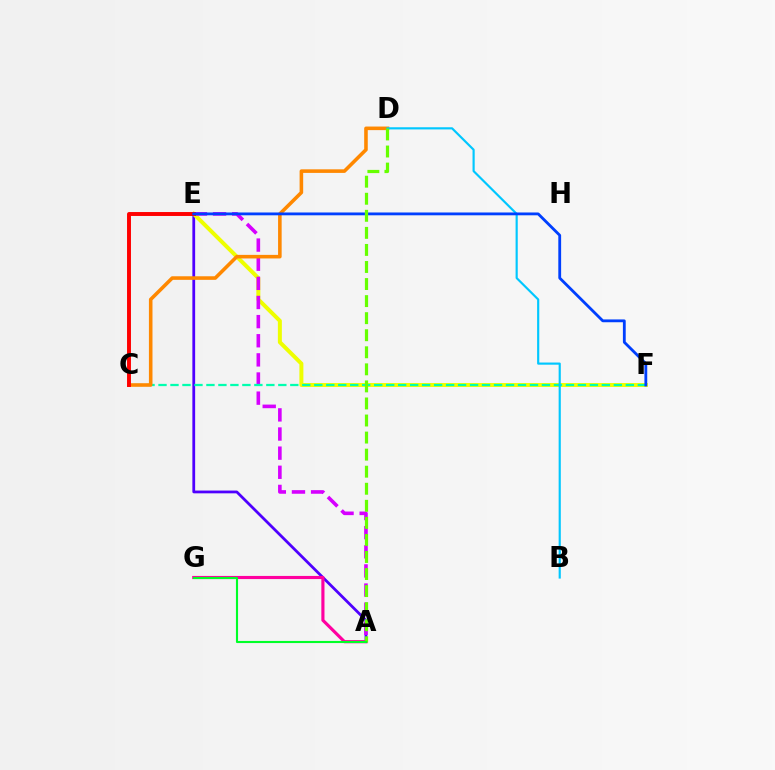{('A', 'E'): [{'color': '#4f00ff', 'line_style': 'solid', 'thickness': 2.0}, {'color': '#d600ff', 'line_style': 'dashed', 'thickness': 2.6}], ('E', 'F'): [{'color': '#eeff00', 'line_style': 'solid', 'thickness': 2.87}, {'color': '#003fff', 'line_style': 'solid', 'thickness': 2.03}], ('C', 'F'): [{'color': '#00ffaf', 'line_style': 'dashed', 'thickness': 1.63}], ('C', 'D'): [{'color': '#ff8800', 'line_style': 'solid', 'thickness': 2.57}], ('B', 'D'): [{'color': '#00c7ff', 'line_style': 'solid', 'thickness': 1.56}], ('A', 'G'): [{'color': '#ff00a0', 'line_style': 'solid', 'thickness': 2.26}, {'color': '#00ff27', 'line_style': 'solid', 'thickness': 1.53}], ('C', 'E'): [{'color': '#ff0000', 'line_style': 'solid', 'thickness': 2.83}], ('A', 'D'): [{'color': '#66ff00', 'line_style': 'dashed', 'thickness': 2.32}]}